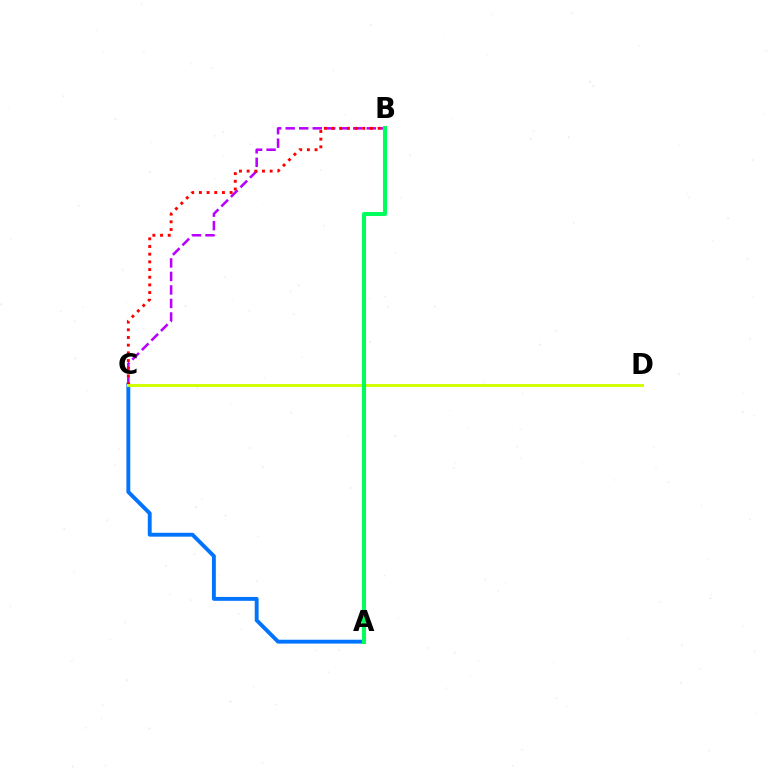{('A', 'C'): [{'color': '#0074ff', 'line_style': 'solid', 'thickness': 2.79}], ('B', 'C'): [{'color': '#b900ff', 'line_style': 'dashed', 'thickness': 1.83}, {'color': '#ff0000', 'line_style': 'dotted', 'thickness': 2.09}], ('C', 'D'): [{'color': '#d1ff00', 'line_style': 'solid', 'thickness': 2.11}], ('A', 'B'): [{'color': '#00ff5c', 'line_style': 'solid', 'thickness': 2.91}]}